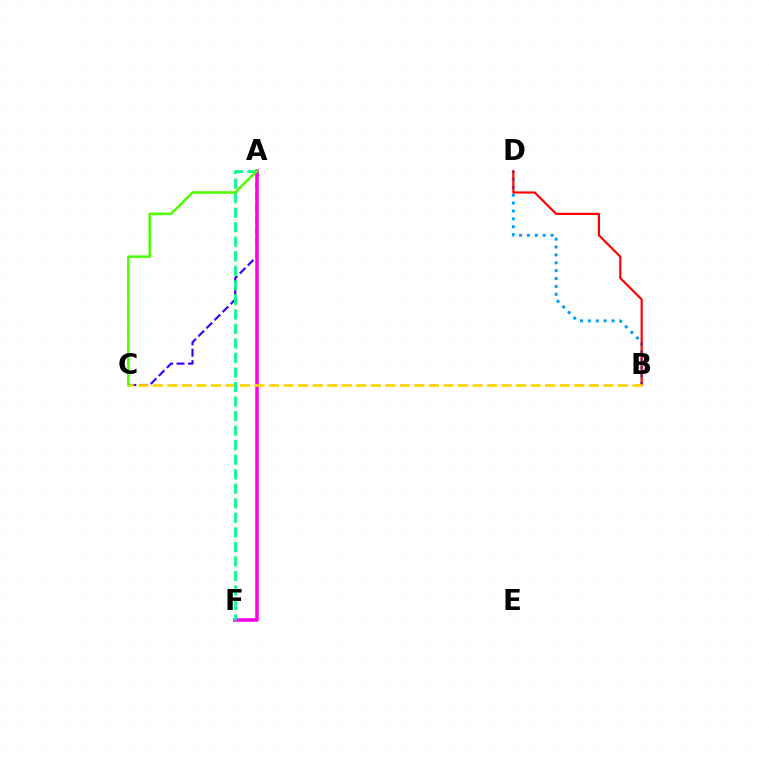{('A', 'C'): [{'color': '#3700ff', 'line_style': 'dashed', 'thickness': 1.55}, {'color': '#4fff00', 'line_style': 'solid', 'thickness': 1.82}], ('B', 'D'): [{'color': '#009eff', 'line_style': 'dotted', 'thickness': 2.14}, {'color': '#ff0000', 'line_style': 'solid', 'thickness': 1.57}], ('A', 'F'): [{'color': '#ff00ed', 'line_style': 'solid', 'thickness': 2.53}, {'color': '#00ff86', 'line_style': 'dashed', 'thickness': 1.97}], ('B', 'C'): [{'color': '#ffd500', 'line_style': 'dashed', 'thickness': 1.97}]}